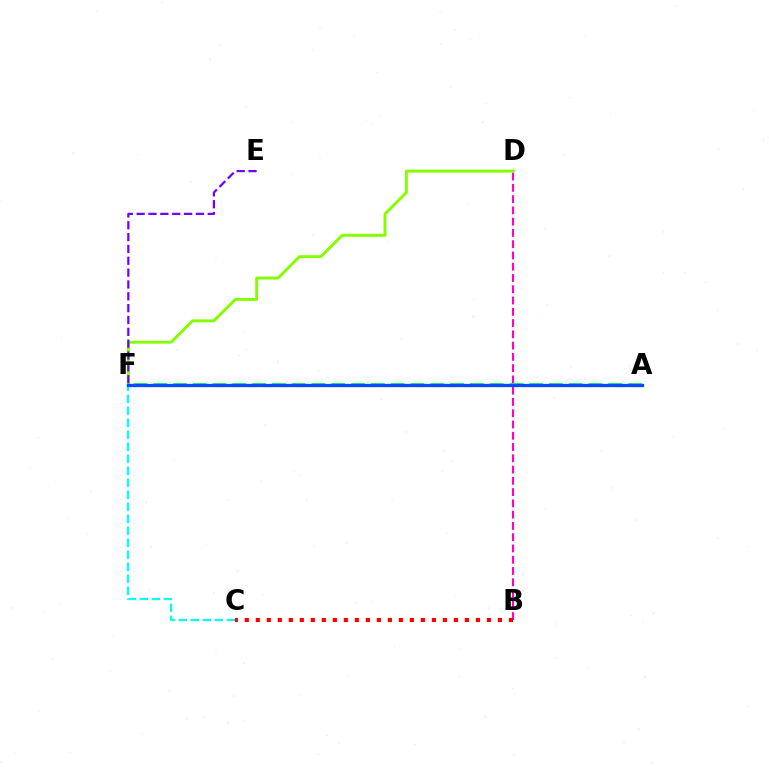{('B', 'D'): [{'color': '#ff00cf', 'line_style': 'dashed', 'thickness': 1.53}], ('D', 'F'): [{'color': '#84ff00', 'line_style': 'solid', 'thickness': 2.1}], ('C', 'F'): [{'color': '#00fff6', 'line_style': 'dashed', 'thickness': 1.63}], ('B', 'C'): [{'color': '#ff0000', 'line_style': 'dotted', 'thickness': 2.99}], ('E', 'F'): [{'color': '#7200ff', 'line_style': 'dashed', 'thickness': 1.61}], ('A', 'F'): [{'color': '#00ff39', 'line_style': 'dashed', 'thickness': 2.69}, {'color': '#ffbd00', 'line_style': 'dashed', 'thickness': 2.27}, {'color': '#004bff', 'line_style': 'solid', 'thickness': 2.36}]}